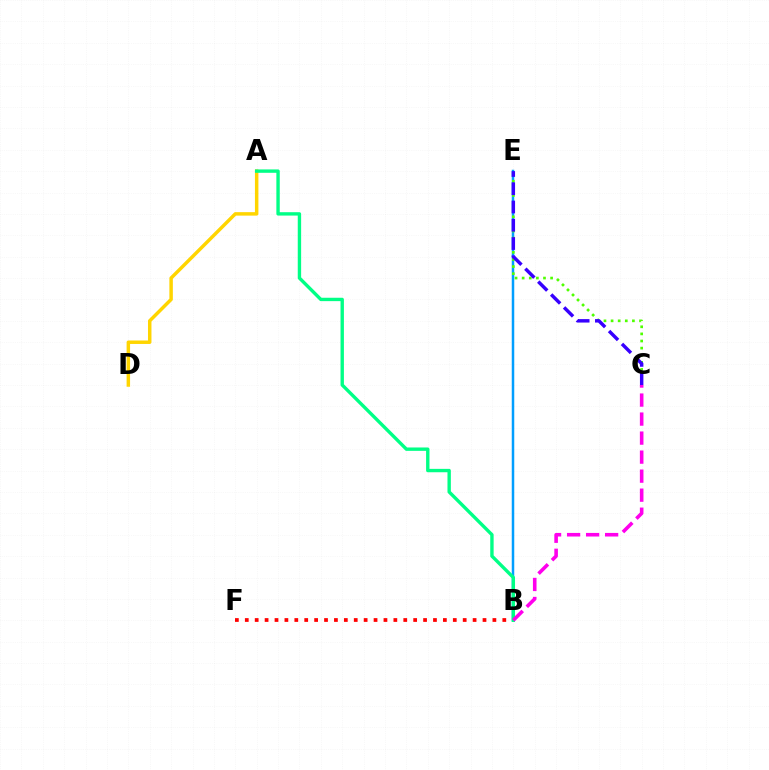{('B', 'E'): [{'color': '#009eff', 'line_style': 'solid', 'thickness': 1.8}], ('B', 'F'): [{'color': '#ff0000', 'line_style': 'dotted', 'thickness': 2.69}], ('C', 'E'): [{'color': '#4fff00', 'line_style': 'dotted', 'thickness': 1.93}, {'color': '#3700ff', 'line_style': 'dashed', 'thickness': 2.48}], ('A', 'D'): [{'color': '#ffd500', 'line_style': 'solid', 'thickness': 2.5}], ('A', 'B'): [{'color': '#00ff86', 'line_style': 'solid', 'thickness': 2.43}], ('B', 'C'): [{'color': '#ff00ed', 'line_style': 'dashed', 'thickness': 2.58}]}